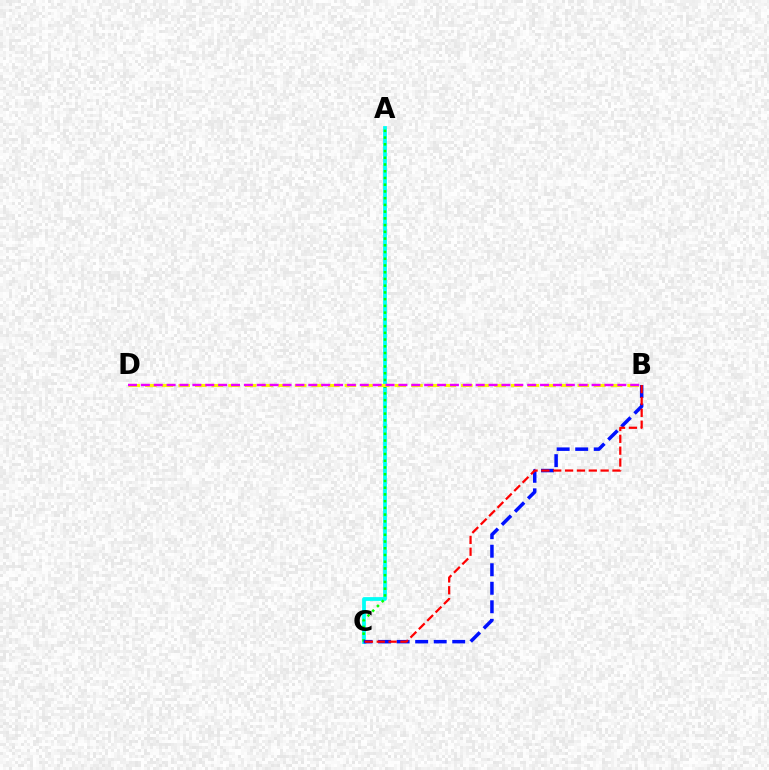{('A', 'C'): [{'color': '#00fff6', 'line_style': 'solid', 'thickness': 2.71}, {'color': '#08ff00', 'line_style': 'dotted', 'thickness': 1.83}], ('B', 'D'): [{'color': '#fcf500', 'line_style': 'dashed', 'thickness': 2.26}, {'color': '#ee00ff', 'line_style': 'dashed', 'thickness': 1.75}], ('B', 'C'): [{'color': '#0010ff', 'line_style': 'dashed', 'thickness': 2.52}, {'color': '#ff0000', 'line_style': 'dashed', 'thickness': 1.61}]}